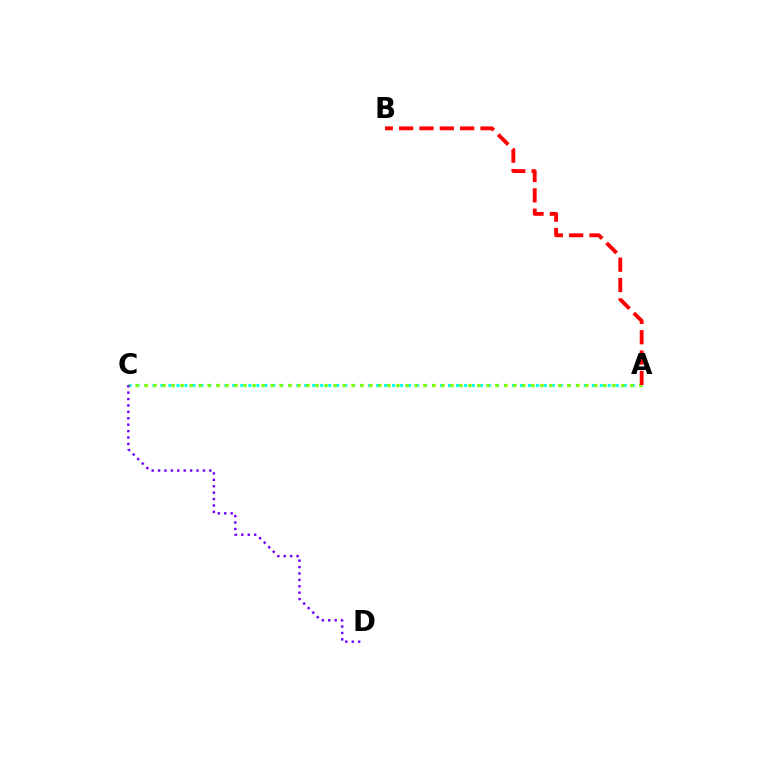{('A', 'C'): [{'color': '#00fff6', 'line_style': 'dotted', 'thickness': 2.17}, {'color': '#84ff00', 'line_style': 'dotted', 'thickness': 2.44}], ('C', 'D'): [{'color': '#7200ff', 'line_style': 'dotted', 'thickness': 1.74}], ('A', 'B'): [{'color': '#ff0000', 'line_style': 'dashed', 'thickness': 2.76}]}